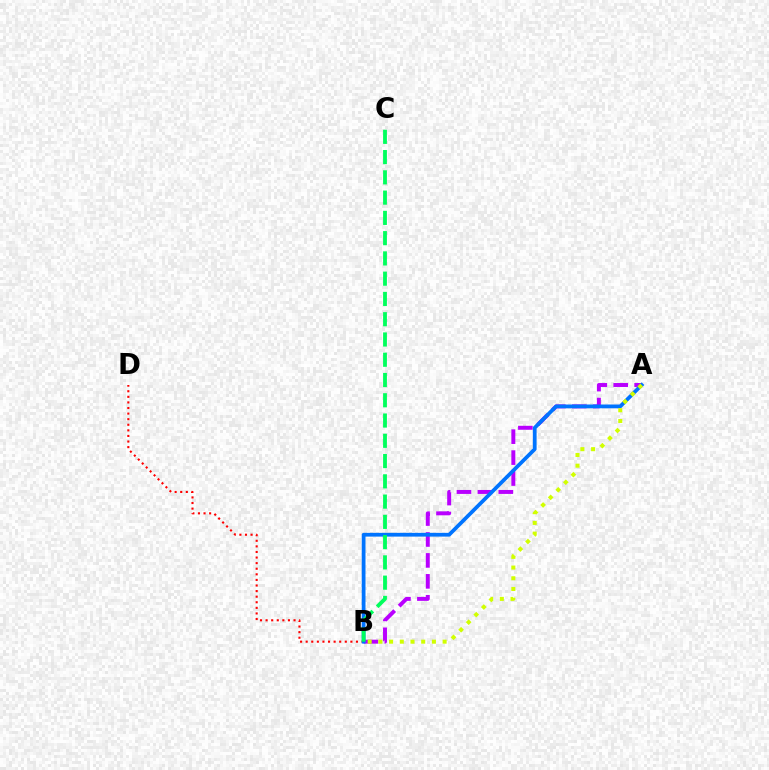{('A', 'B'): [{'color': '#b900ff', 'line_style': 'dashed', 'thickness': 2.84}, {'color': '#0074ff', 'line_style': 'solid', 'thickness': 2.71}, {'color': '#d1ff00', 'line_style': 'dotted', 'thickness': 2.91}], ('B', 'D'): [{'color': '#ff0000', 'line_style': 'dotted', 'thickness': 1.52}], ('B', 'C'): [{'color': '#00ff5c', 'line_style': 'dashed', 'thickness': 2.75}]}